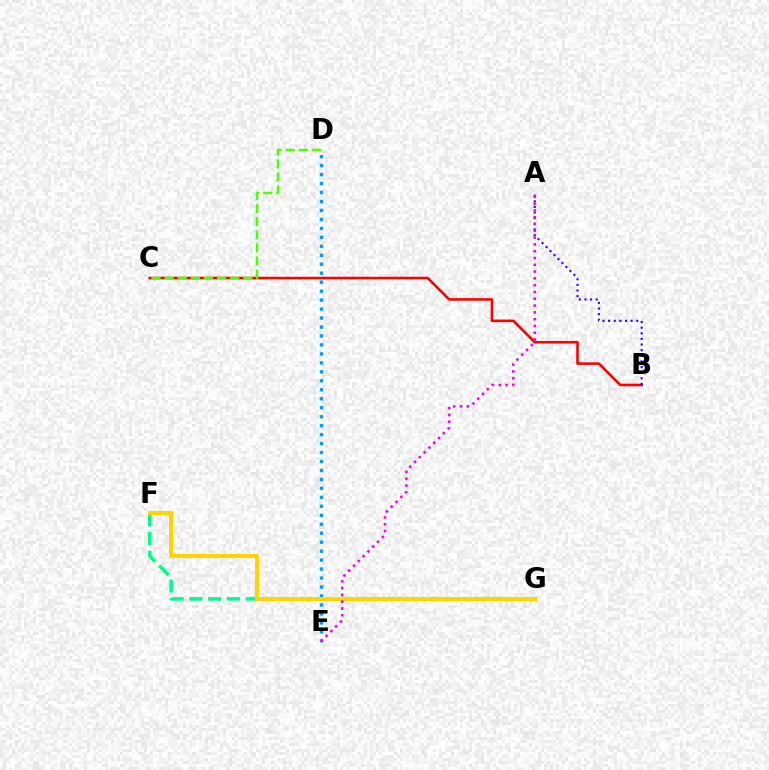{('B', 'C'): [{'color': '#ff0000', 'line_style': 'solid', 'thickness': 1.87}], ('C', 'D'): [{'color': '#4fff00', 'line_style': 'dashed', 'thickness': 1.78}], ('D', 'E'): [{'color': '#009eff', 'line_style': 'dotted', 'thickness': 2.44}], ('F', 'G'): [{'color': '#00ff86', 'line_style': 'dashed', 'thickness': 2.55}, {'color': '#ffd500', 'line_style': 'solid', 'thickness': 2.93}], ('A', 'B'): [{'color': '#3700ff', 'line_style': 'dotted', 'thickness': 1.53}], ('A', 'E'): [{'color': '#ff00ed', 'line_style': 'dotted', 'thickness': 1.85}]}